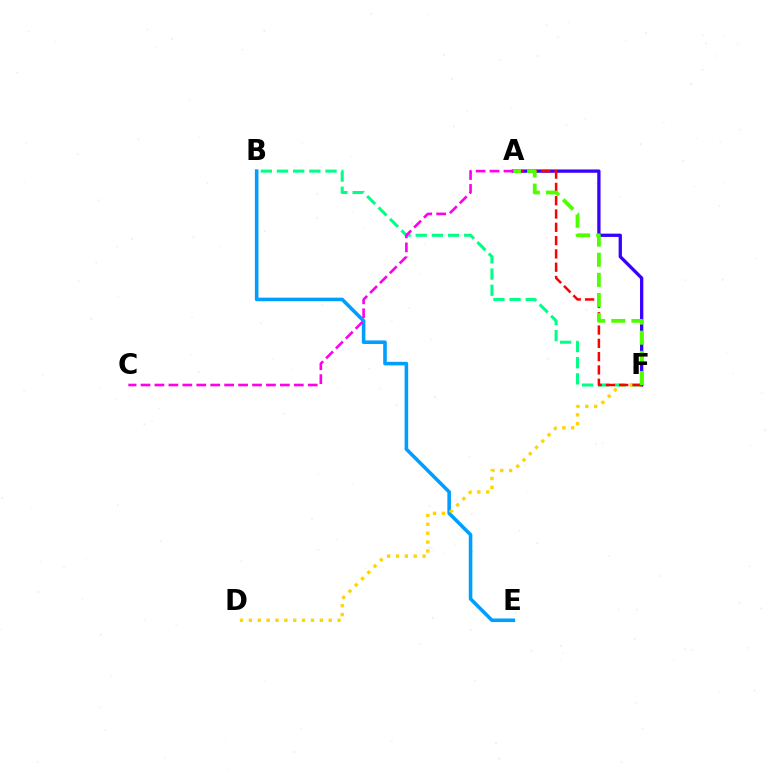{('B', 'F'): [{'color': '#00ff86', 'line_style': 'dashed', 'thickness': 2.2}], ('B', 'E'): [{'color': '#009eff', 'line_style': 'solid', 'thickness': 2.58}], ('A', 'F'): [{'color': '#3700ff', 'line_style': 'solid', 'thickness': 2.37}, {'color': '#ff0000', 'line_style': 'dashed', 'thickness': 1.81}, {'color': '#4fff00', 'line_style': 'dashed', 'thickness': 2.73}], ('D', 'F'): [{'color': '#ffd500', 'line_style': 'dotted', 'thickness': 2.41}], ('A', 'C'): [{'color': '#ff00ed', 'line_style': 'dashed', 'thickness': 1.89}]}